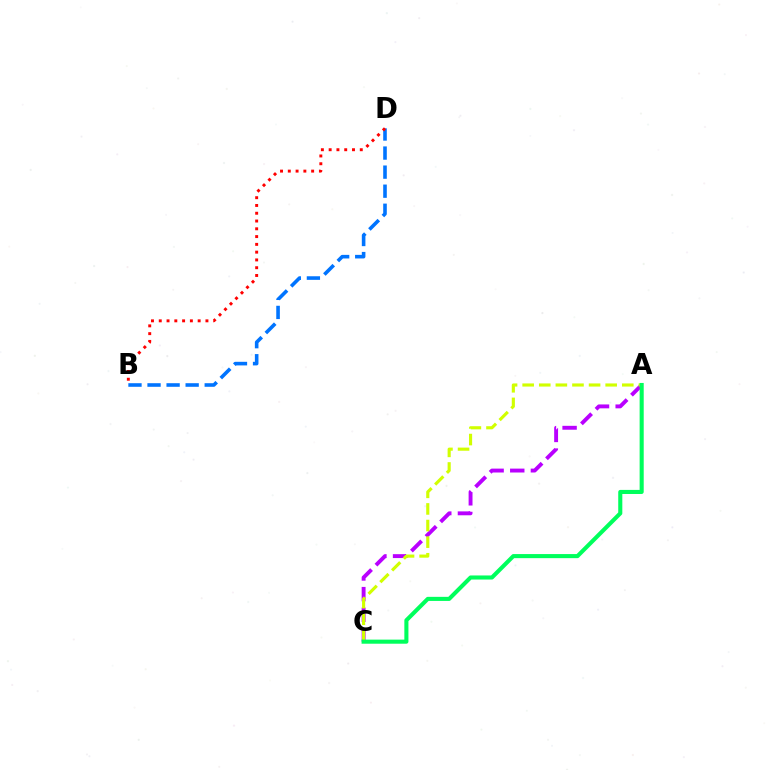{('B', 'D'): [{'color': '#0074ff', 'line_style': 'dashed', 'thickness': 2.59}, {'color': '#ff0000', 'line_style': 'dotted', 'thickness': 2.11}], ('A', 'C'): [{'color': '#b900ff', 'line_style': 'dashed', 'thickness': 2.8}, {'color': '#d1ff00', 'line_style': 'dashed', 'thickness': 2.26}, {'color': '#00ff5c', 'line_style': 'solid', 'thickness': 2.94}]}